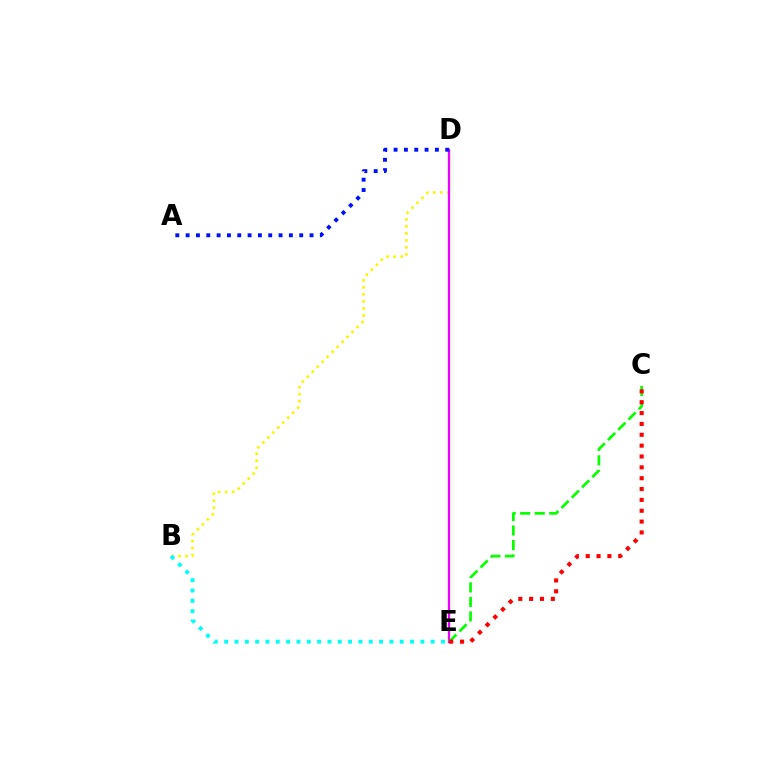{('B', 'D'): [{'color': '#fcf500', 'line_style': 'dotted', 'thickness': 1.91}], ('D', 'E'): [{'color': '#ee00ff', 'line_style': 'solid', 'thickness': 1.66}], ('B', 'E'): [{'color': '#00fff6', 'line_style': 'dotted', 'thickness': 2.81}], ('C', 'E'): [{'color': '#08ff00', 'line_style': 'dashed', 'thickness': 1.97}, {'color': '#ff0000', 'line_style': 'dotted', 'thickness': 2.95}], ('A', 'D'): [{'color': '#0010ff', 'line_style': 'dotted', 'thickness': 2.81}]}